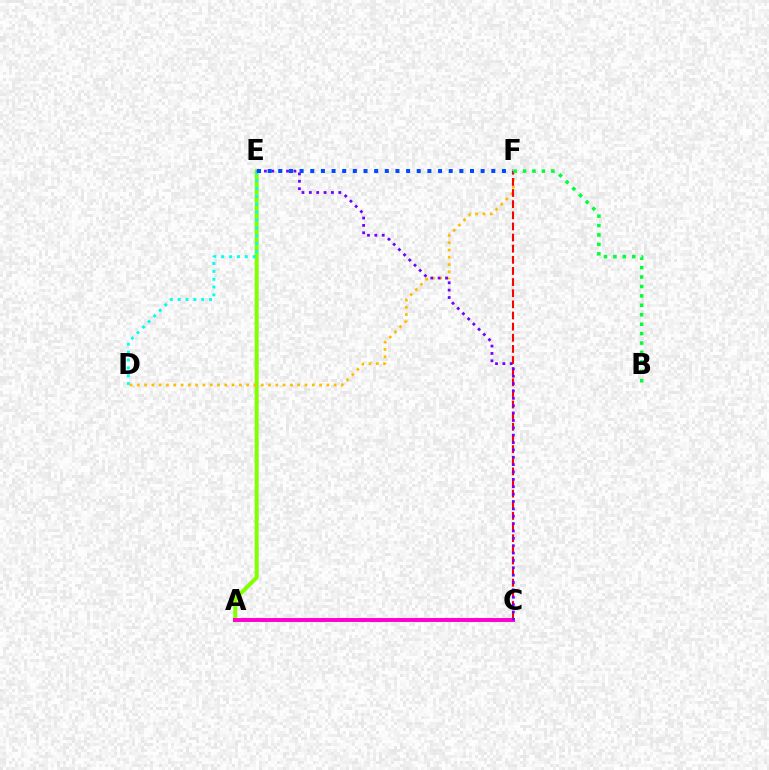{('A', 'E'): [{'color': '#84ff00', 'line_style': 'solid', 'thickness': 2.88}], ('D', 'F'): [{'color': '#ffbd00', 'line_style': 'dotted', 'thickness': 1.98}], ('C', 'F'): [{'color': '#ff0000', 'line_style': 'dashed', 'thickness': 1.51}], ('A', 'C'): [{'color': '#ff00cf', 'line_style': 'solid', 'thickness': 2.84}], ('D', 'E'): [{'color': '#00fff6', 'line_style': 'dotted', 'thickness': 2.13}], ('C', 'E'): [{'color': '#7200ff', 'line_style': 'dotted', 'thickness': 2.0}], ('B', 'F'): [{'color': '#00ff39', 'line_style': 'dotted', 'thickness': 2.56}], ('E', 'F'): [{'color': '#004bff', 'line_style': 'dotted', 'thickness': 2.89}]}